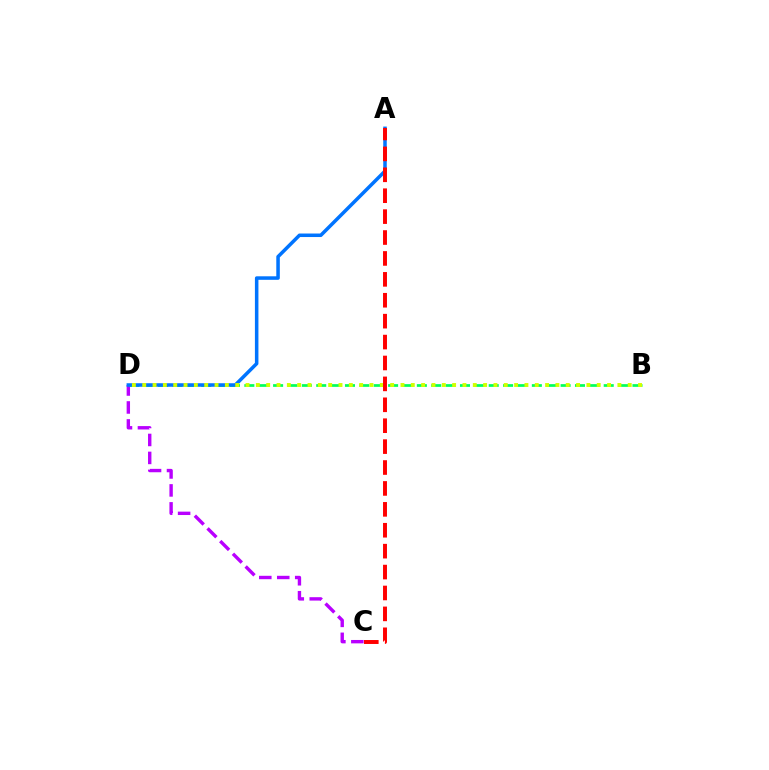{('C', 'D'): [{'color': '#b900ff', 'line_style': 'dashed', 'thickness': 2.44}], ('B', 'D'): [{'color': '#00ff5c', 'line_style': 'dashed', 'thickness': 1.95}, {'color': '#d1ff00', 'line_style': 'dotted', 'thickness': 2.81}], ('A', 'D'): [{'color': '#0074ff', 'line_style': 'solid', 'thickness': 2.54}], ('A', 'C'): [{'color': '#ff0000', 'line_style': 'dashed', 'thickness': 2.84}]}